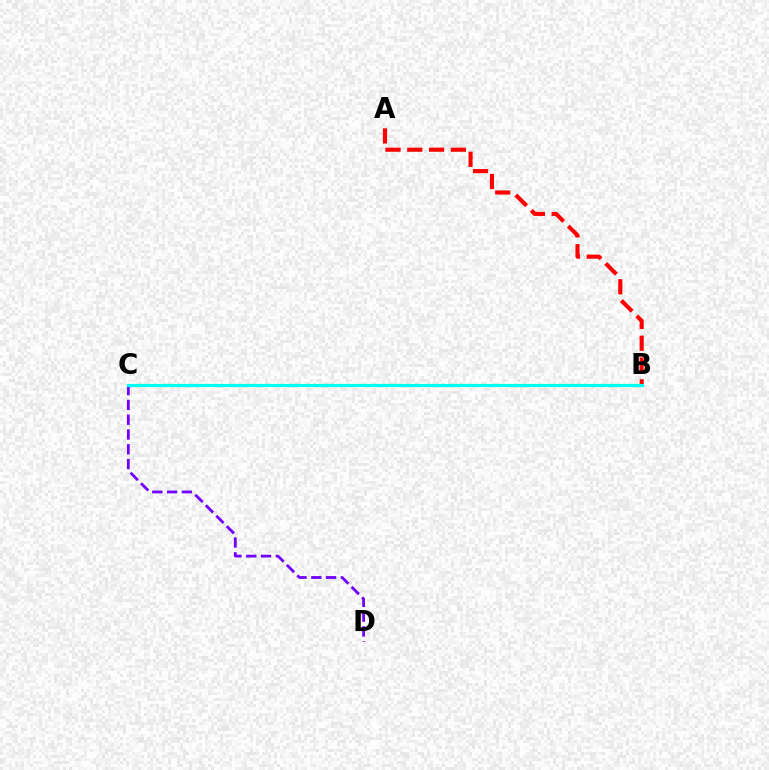{('B', 'C'): [{'color': '#84ff00', 'line_style': 'dotted', 'thickness': 2.29}, {'color': '#00fff6', 'line_style': 'solid', 'thickness': 2.28}], ('A', 'B'): [{'color': '#ff0000', 'line_style': 'dashed', 'thickness': 2.96}], ('C', 'D'): [{'color': '#7200ff', 'line_style': 'dashed', 'thickness': 2.01}]}